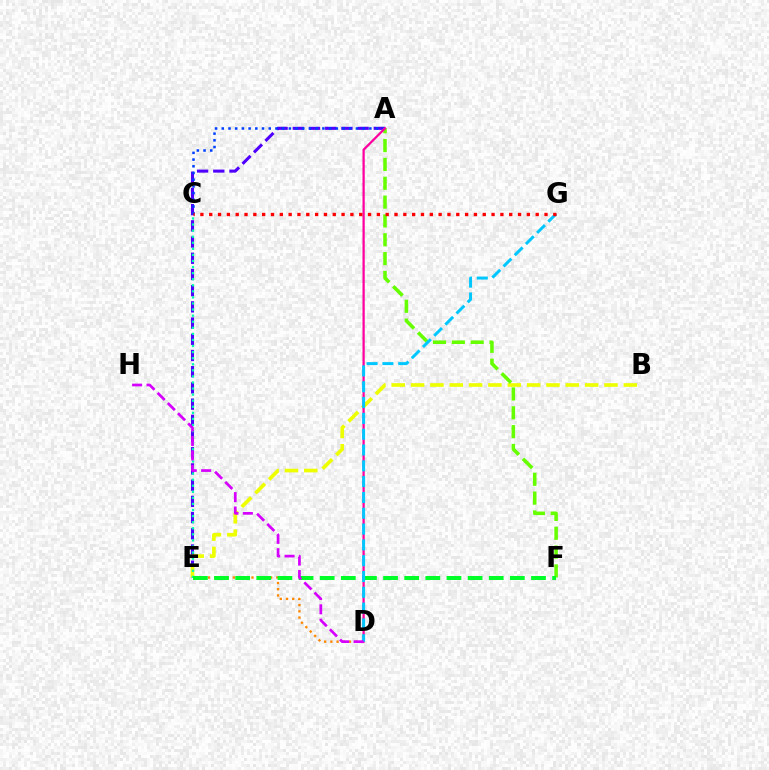{('A', 'E'): [{'color': '#4f00ff', 'line_style': 'dashed', 'thickness': 2.2}], ('A', 'C'): [{'color': '#003fff', 'line_style': 'dotted', 'thickness': 1.82}], ('D', 'E'): [{'color': '#ff8800', 'line_style': 'dotted', 'thickness': 1.69}], ('B', 'E'): [{'color': '#eeff00', 'line_style': 'dashed', 'thickness': 2.63}], ('A', 'F'): [{'color': '#66ff00', 'line_style': 'dashed', 'thickness': 2.56}], ('C', 'E'): [{'color': '#00ffaf', 'line_style': 'dotted', 'thickness': 1.65}], ('E', 'F'): [{'color': '#00ff27', 'line_style': 'dashed', 'thickness': 2.87}], ('A', 'D'): [{'color': '#ff00a0', 'line_style': 'solid', 'thickness': 1.63}], ('D', 'G'): [{'color': '#00c7ff', 'line_style': 'dashed', 'thickness': 2.15}], ('D', 'H'): [{'color': '#d600ff', 'line_style': 'dashed', 'thickness': 1.96}], ('C', 'G'): [{'color': '#ff0000', 'line_style': 'dotted', 'thickness': 2.4}]}